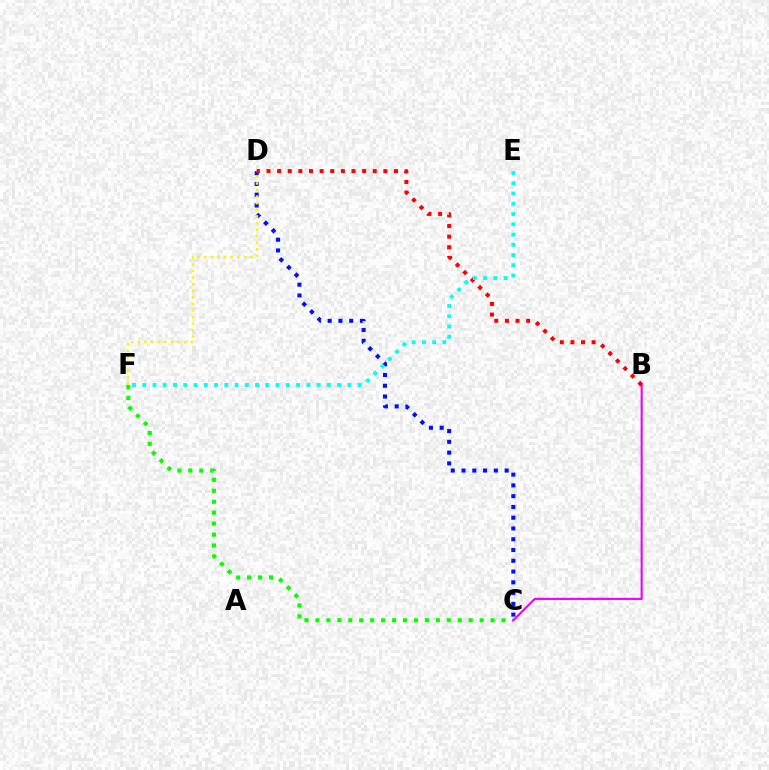{('C', 'D'): [{'color': '#0010ff', 'line_style': 'dotted', 'thickness': 2.93}], ('C', 'F'): [{'color': '#08ff00', 'line_style': 'dotted', 'thickness': 2.97}], ('B', 'C'): [{'color': '#ee00ff', 'line_style': 'solid', 'thickness': 1.53}], ('D', 'F'): [{'color': '#fcf500', 'line_style': 'dotted', 'thickness': 1.79}], ('B', 'D'): [{'color': '#ff0000', 'line_style': 'dotted', 'thickness': 2.89}], ('E', 'F'): [{'color': '#00fff6', 'line_style': 'dotted', 'thickness': 2.79}]}